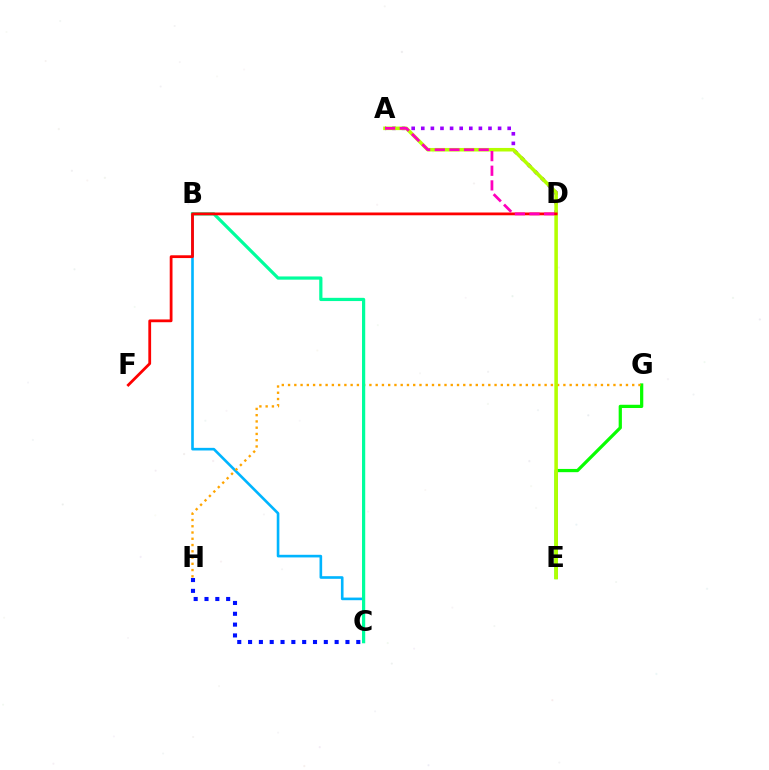{('E', 'G'): [{'color': '#08ff00', 'line_style': 'solid', 'thickness': 2.33}], ('B', 'C'): [{'color': '#00b5ff', 'line_style': 'solid', 'thickness': 1.89}, {'color': '#00ff9d', 'line_style': 'solid', 'thickness': 2.32}], ('A', 'D'): [{'color': '#9b00ff', 'line_style': 'dotted', 'thickness': 2.61}, {'color': '#ff00bd', 'line_style': 'dashed', 'thickness': 1.99}], ('G', 'H'): [{'color': '#ffa500', 'line_style': 'dotted', 'thickness': 1.7}], ('A', 'E'): [{'color': '#b3ff00', 'line_style': 'solid', 'thickness': 2.55}], ('D', 'F'): [{'color': '#ff0000', 'line_style': 'solid', 'thickness': 2.0}], ('C', 'H'): [{'color': '#0010ff', 'line_style': 'dotted', 'thickness': 2.94}]}